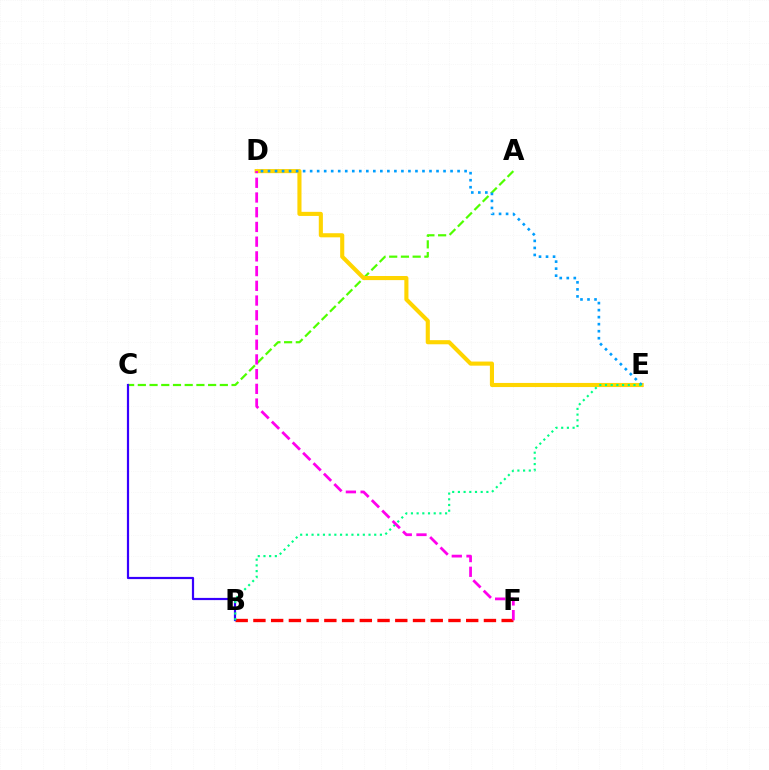{('B', 'F'): [{'color': '#ff0000', 'line_style': 'dashed', 'thickness': 2.41}], ('A', 'C'): [{'color': '#4fff00', 'line_style': 'dashed', 'thickness': 1.59}], ('B', 'C'): [{'color': '#3700ff', 'line_style': 'solid', 'thickness': 1.59}], ('D', 'E'): [{'color': '#ffd500', 'line_style': 'solid', 'thickness': 2.96}, {'color': '#009eff', 'line_style': 'dotted', 'thickness': 1.91}], ('B', 'E'): [{'color': '#00ff86', 'line_style': 'dotted', 'thickness': 1.55}], ('D', 'F'): [{'color': '#ff00ed', 'line_style': 'dashed', 'thickness': 2.0}]}